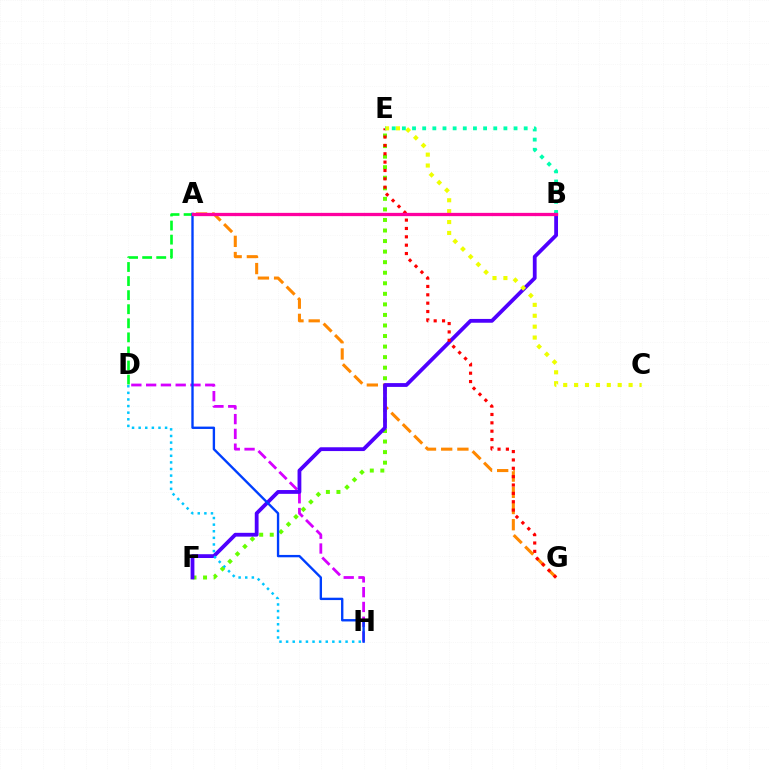{('D', 'H'): [{'color': '#d600ff', 'line_style': 'dashed', 'thickness': 2.01}, {'color': '#00c7ff', 'line_style': 'dotted', 'thickness': 1.8}], ('A', 'G'): [{'color': '#ff8800', 'line_style': 'dashed', 'thickness': 2.2}], ('A', 'D'): [{'color': '#00ff27', 'line_style': 'dashed', 'thickness': 1.91}], ('E', 'F'): [{'color': '#66ff00', 'line_style': 'dotted', 'thickness': 2.87}], ('B', 'F'): [{'color': '#4f00ff', 'line_style': 'solid', 'thickness': 2.74}], ('E', 'G'): [{'color': '#ff0000', 'line_style': 'dotted', 'thickness': 2.27}], ('C', 'E'): [{'color': '#eeff00', 'line_style': 'dotted', 'thickness': 2.96}], ('B', 'E'): [{'color': '#00ffaf', 'line_style': 'dotted', 'thickness': 2.76}], ('A', 'H'): [{'color': '#003fff', 'line_style': 'solid', 'thickness': 1.7}], ('A', 'B'): [{'color': '#ff00a0', 'line_style': 'solid', 'thickness': 2.36}]}